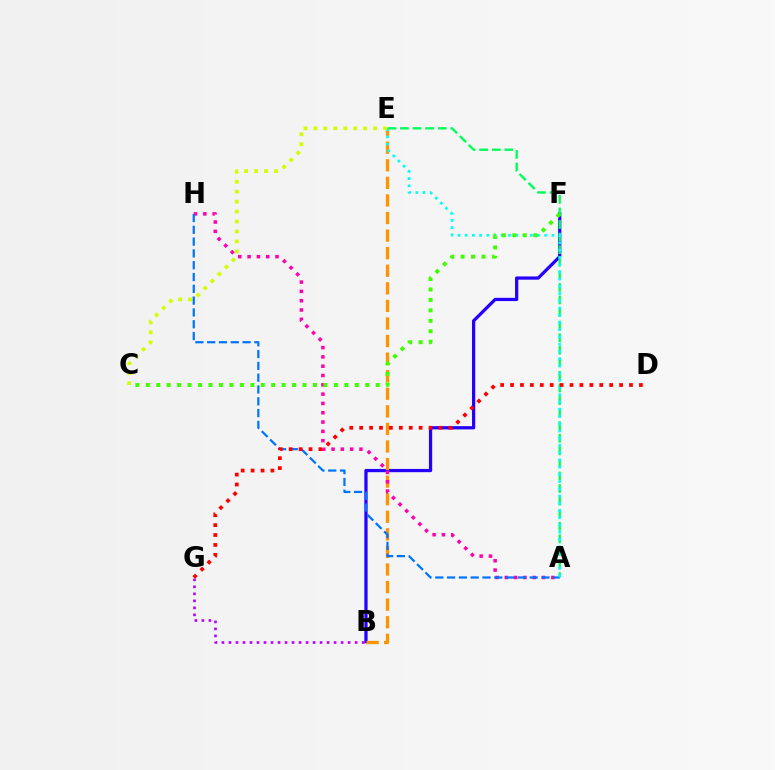{('B', 'F'): [{'color': '#2500ff', 'line_style': 'solid', 'thickness': 2.34}], ('A', 'E'): [{'color': '#00ff5c', 'line_style': 'dashed', 'thickness': 1.71}, {'color': '#00fff6', 'line_style': 'dotted', 'thickness': 1.96}], ('B', 'E'): [{'color': '#ff9400', 'line_style': 'dashed', 'thickness': 2.39}], ('A', 'H'): [{'color': '#ff00ac', 'line_style': 'dotted', 'thickness': 2.53}, {'color': '#0074ff', 'line_style': 'dashed', 'thickness': 1.6}], ('B', 'G'): [{'color': '#b900ff', 'line_style': 'dotted', 'thickness': 1.9}], ('C', 'F'): [{'color': '#3dff00', 'line_style': 'dotted', 'thickness': 2.84}], ('C', 'E'): [{'color': '#d1ff00', 'line_style': 'dotted', 'thickness': 2.7}], ('D', 'G'): [{'color': '#ff0000', 'line_style': 'dotted', 'thickness': 2.69}]}